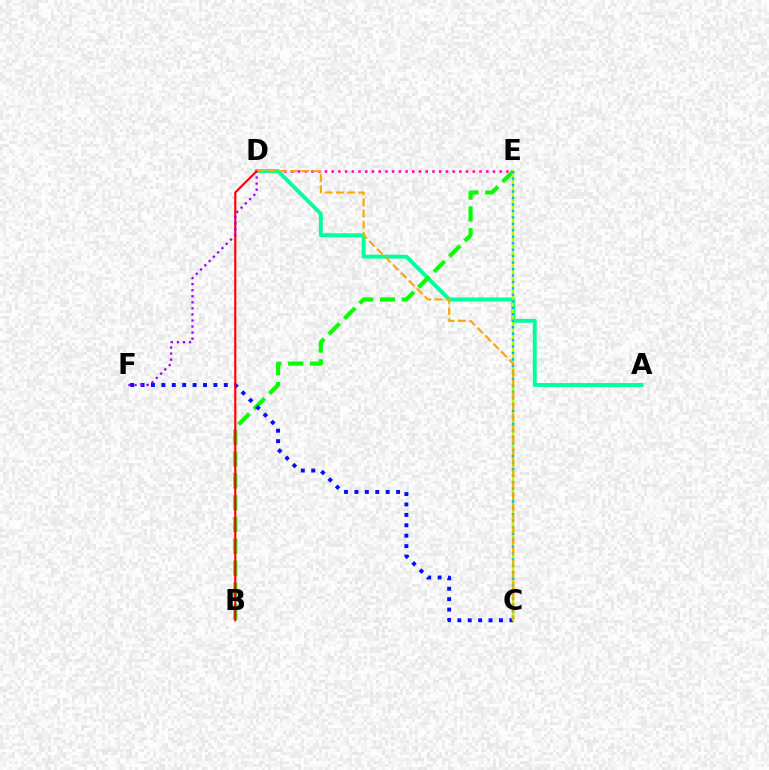{('D', 'E'): [{'color': '#ff00bd', 'line_style': 'dotted', 'thickness': 1.83}], ('A', 'D'): [{'color': '#00ff9d', 'line_style': 'solid', 'thickness': 2.83}], ('B', 'E'): [{'color': '#08ff00', 'line_style': 'dashed', 'thickness': 2.96}], ('C', 'F'): [{'color': '#0010ff', 'line_style': 'dotted', 'thickness': 2.83}], ('B', 'D'): [{'color': '#ff0000', 'line_style': 'solid', 'thickness': 1.55}], ('C', 'E'): [{'color': '#b3ff00', 'line_style': 'solid', 'thickness': 1.62}, {'color': '#00b5ff', 'line_style': 'dotted', 'thickness': 1.75}], ('C', 'D'): [{'color': '#ffa500', 'line_style': 'dashed', 'thickness': 1.52}], ('D', 'F'): [{'color': '#9b00ff', 'line_style': 'dotted', 'thickness': 1.64}]}